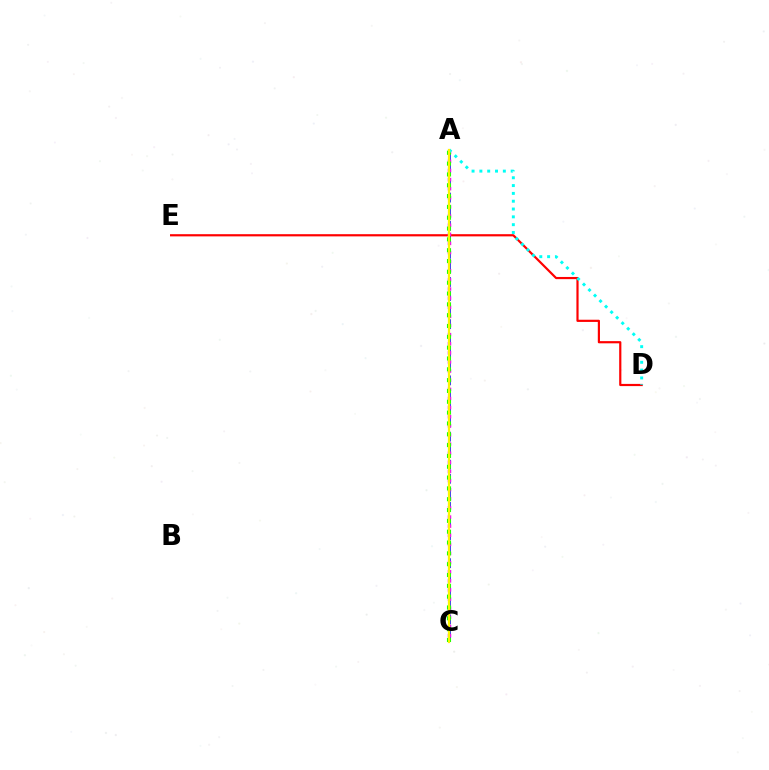{('A', 'C'): [{'color': '#0010ff', 'line_style': 'dashed', 'thickness': 1.91}, {'color': '#ee00ff', 'line_style': 'dotted', 'thickness': 2.48}, {'color': '#08ff00', 'line_style': 'dotted', 'thickness': 2.94}, {'color': '#fcf500', 'line_style': 'solid', 'thickness': 1.62}], ('D', 'E'): [{'color': '#ff0000', 'line_style': 'solid', 'thickness': 1.58}], ('A', 'D'): [{'color': '#00fff6', 'line_style': 'dotted', 'thickness': 2.12}]}